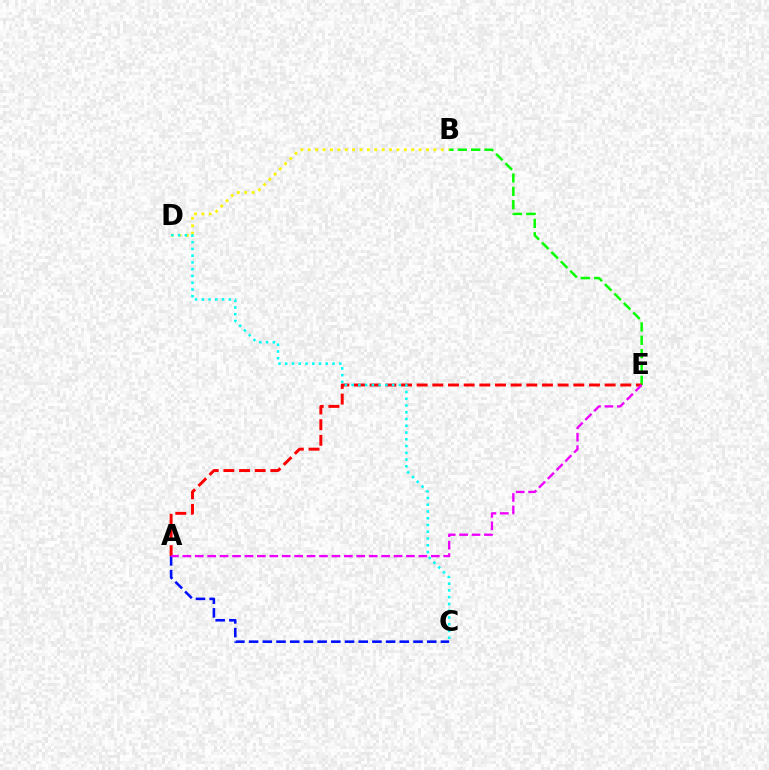{('B', 'E'): [{'color': '#08ff00', 'line_style': 'dashed', 'thickness': 1.81}], ('A', 'E'): [{'color': '#ff0000', 'line_style': 'dashed', 'thickness': 2.13}, {'color': '#ee00ff', 'line_style': 'dashed', 'thickness': 1.69}], ('A', 'C'): [{'color': '#0010ff', 'line_style': 'dashed', 'thickness': 1.86}], ('B', 'D'): [{'color': '#fcf500', 'line_style': 'dotted', 'thickness': 2.01}], ('C', 'D'): [{'color': '#00fff6', 'line_style': 'dotted', 'thickness': 1.84}]}